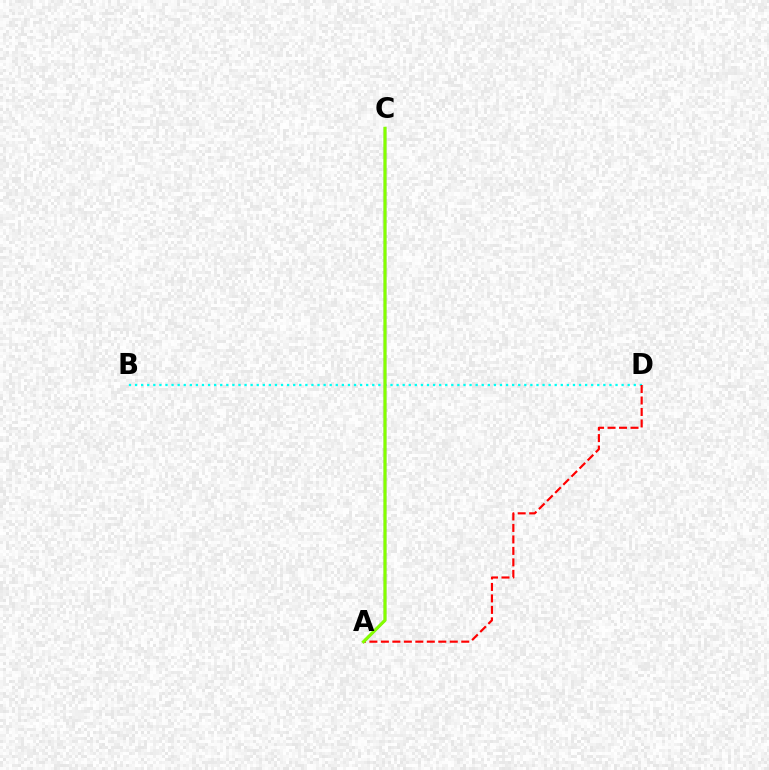{('B', 'D'): [{'color': '#00fff6', 'line_style': 'dotted', 'thickness': 1.65}], ('A', 'D'): [{'color': '#ff0000', 'line_style': 'dashed', 'thickness': 1.56}], ('A', 'C'): [{'color': '#7200ff', 'line_style': 'solid', 'thickness': 1.6}, {'color': '#84ff00', 'line_style': 'solid', 'thickness': 2.28}]}